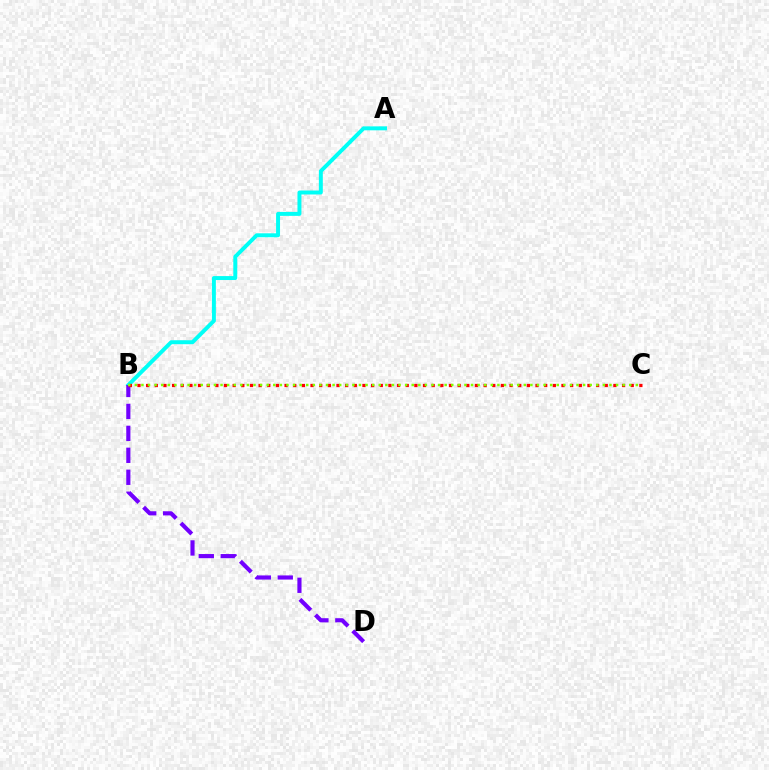{('A', 'B'): [{'color': '#00fff6', 'line_style': 'solid', 'thickness': 2.84}], ('B', 'D'): [{'color': '#7200ff', 'line_style': 'dashed', 'thickness': 2.98}], ('B', 'C'): [{'color': '#ff0000', 'line_style': 'dotted', 'thickness': 2.35}, {'color': '#84ff00', 'line_style': 'dotted', 'thickness': 1.79}]}